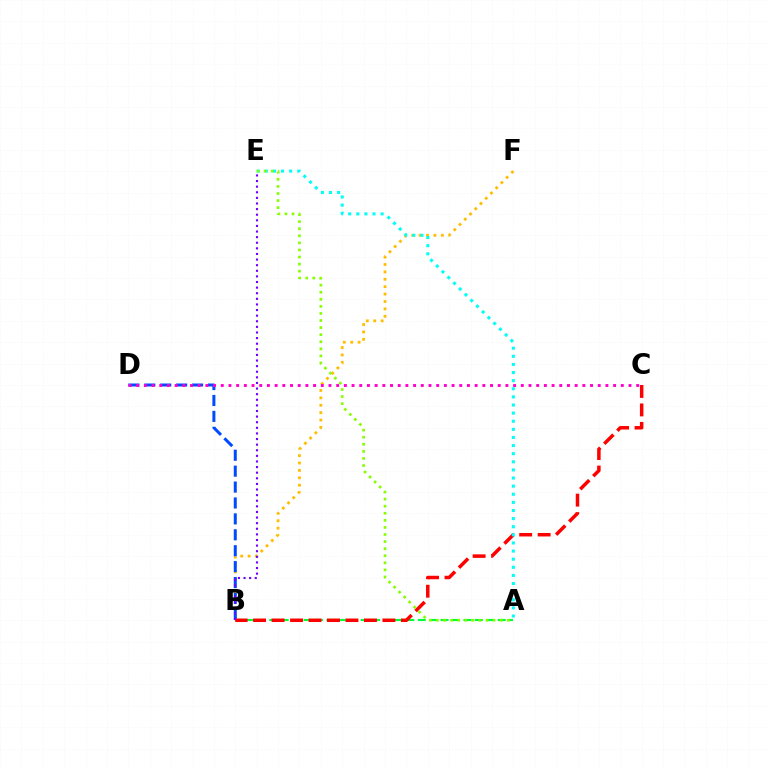{('B', 'F'): [{'color': '#ffbd00', 'line_style': 'dotted', 'thickness': 2.01}], ('A', 'B'): [{'color': '#00ff39', 'line_style': 'dashed', 'thickness': 1.55}], ('B', 'D'): [{'color': '#004bff', 'line_style': 'dashed', 'thickness': 2.16}], ('C', 'D'): [{'color': '#ff00cf', 'line_style': 'dotted', 'thickness': 2.09}], ('B', 'C'): [{'color': '#ff0000', 'line_style': 'dashed', 'thickness': 2.51}], ('A', 'E'): [{'color': '#00fff6', 'line_style': 'dotted', 'thickness': 2.2}, {'color': '#84ff00', 'line_style': 'dotted', 'thickness': 1.92}], ('B', 'E'): [{'color': '#7200ff', 'line_style': 'dotted', 'thickness': 1.52}]}